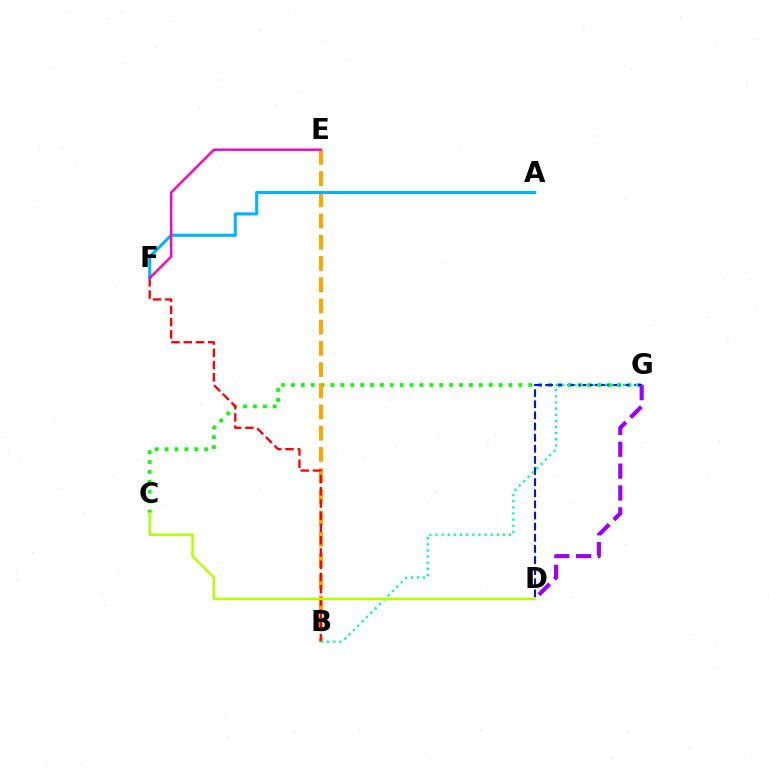{('C', 'G'): [{'color': '#08ff00', 'line_style': 'dotted', 'thickness': 2.69}], ('D', 'G'): [{'color': '#0010ff', 'line_style': 'dashed', 'thickness': 1.51}, {'color': '#9b00ff', 'line_style': 'dashed', 'thickness': 2.97}], ('B', 'E'): [{'color': '#ffa500', 'line_style': 'dashed', 'thickness': 2.88}], ('B', 'F'): [{'color': '#ff0000', 'line_style': 'dashed', 'thickness': 1.66}], ('A', 'F'): [{'color': '#00b5ff', 'line_style': 'solid', 'thickness': 2.21}], ('E', 'F'): [{'color': '#ff00bd', 'line_style': 'solid', 'thickness': 1.73}], ('B', 'G'): [{'color': '#00ff9d', 'line_style': 'dotted', 'thickness': 1.67}], ('C', 'D'): [{'color': '#b3ff00', 'line_style': 'solid', 'thickness': 1.77}]}